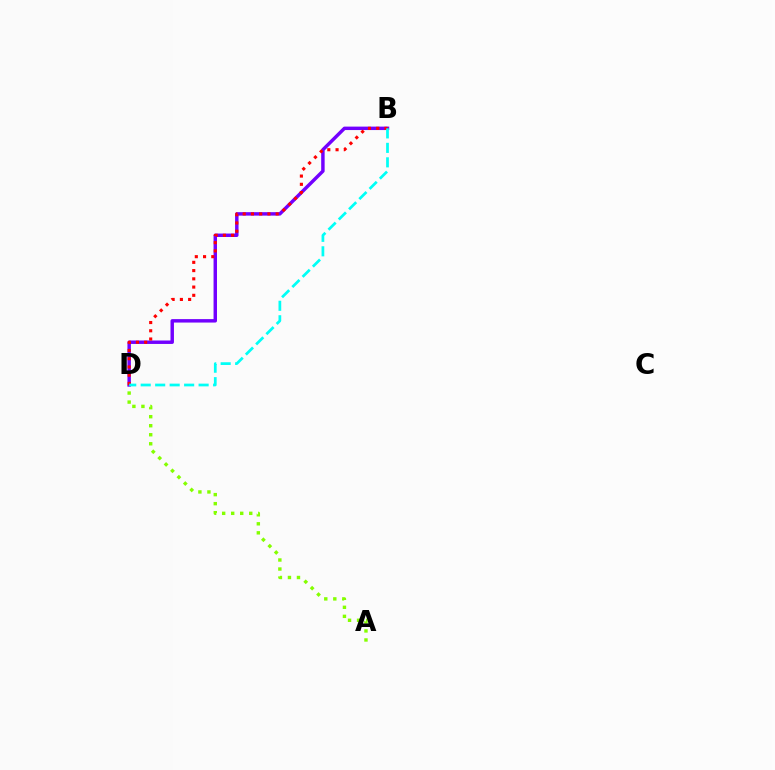{('A', 'D'): [{'color': '#84ff00', 'line_style': 'dotted', 'thickness': 2.45}], ('B', 'D'): [{'color': '#7200ff', 'line_style': 'solid', 'thickness': 2.48}, {'color': '#ff0000', 'line_style': 'dotted', 'thickness': 2.24}, {'color': '#00fff6', 'line_style': 'dashed', 'thickness': 1.97}]}